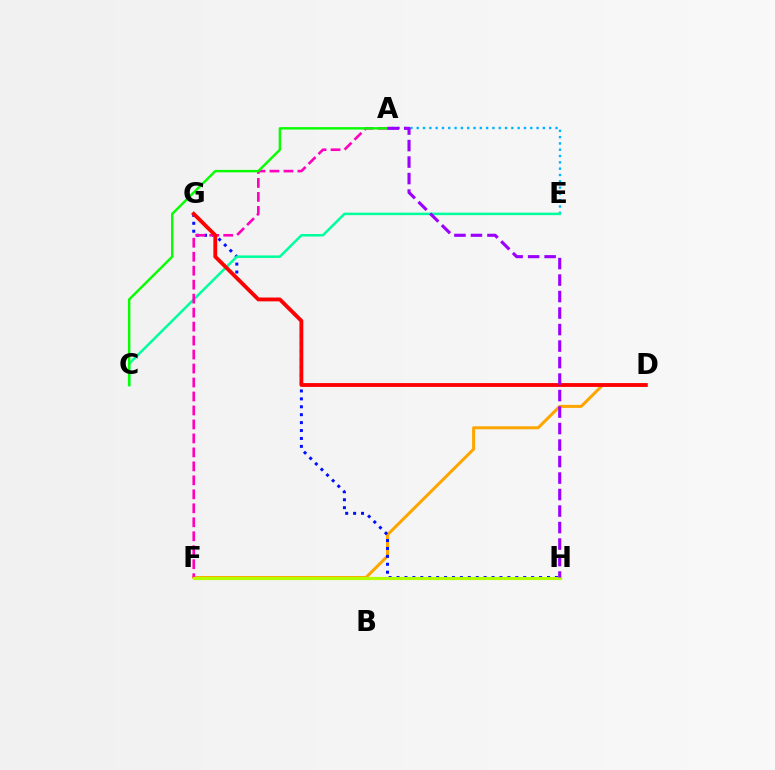{('A', 'E'): [{'color': '#00b5ff', 'line_style': 'dotted', 'thickness': 1.71}], ('D', 'F'): [{'color': '#ffa500', 'line_style': 'solid', 'thickness': 2.17}], ('G', 'H'): [{'color': '#0010ff', 'line_style': 'dotted', 'thickness': 2.15}], ('C', 'E'): [{'color': '#00ff9d', 'line_style': 'solid', 'thickness': 1.81}], ('A', 'F'): [{'color': '#ff00bd', 'line_style': 'dashed', 'thickness': 1.9}], ('F', 'H'): [{'color': '#b3ff00', 'line_style': 'solid', 'thickness': 2.26}], ('D', 'G'): [{'color': '#ff0000', 'line_style': 'solid', 'thickness': 2.75}], ('A', 'C'): [{'color': '#08ff00', 'line_style': 'solid', 'thickness': 1.75}], ('A', 'H'): [{'color': '#9b00ff', 'line_style': 'dashed', 'thickness': 2.24}]}